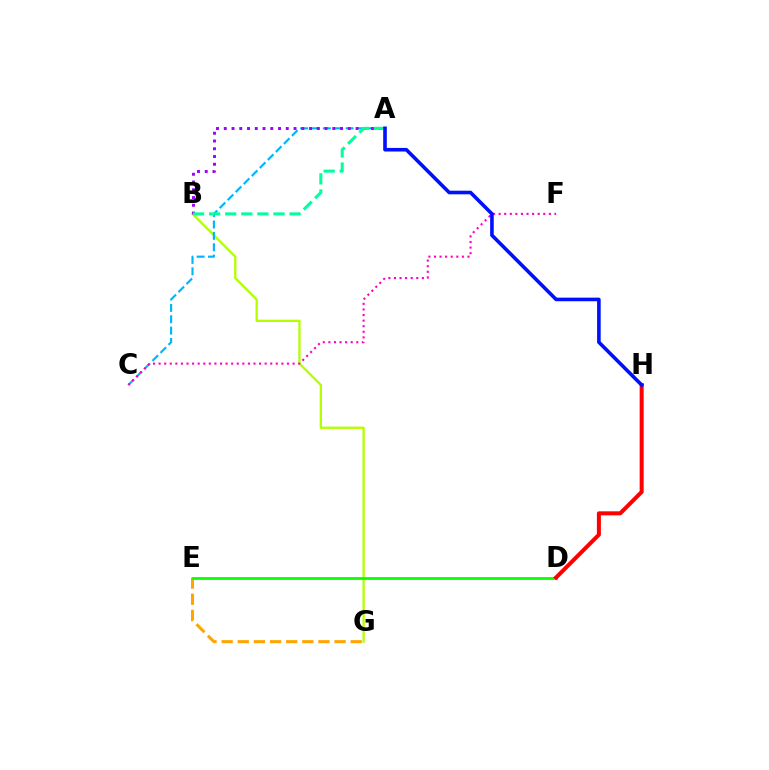{('B', 'G'): [{'color': '#b3ff00', 'line_style': 'solid', 'thickness': 1.66}], ('E', 'G'): [{'color': '#ffa500', 'line_style': 'dashed', 'thickness': 2.19}], ('A', 'C'): [{'color': '#00b5ff', 'line_style': 'dashed', 'thickness': 1.54}], ('A', 'B'): [{'color': '#9b00ff', 'line_style': 'dotted', 'thickness': 2.11}, {'color': '#00ff9d', 'line_style': 'dashed', 'thickness': 2.19}], ('C', 'F'): [{'color': '#ff00bd', 'line_style': 'dotted', 'thickness': 1.52}], ('D', 'E'): [{'color': '#08ff00', 'line_style': 'solid', 'thickness': 1.97}], ('D', 'H'): [{'color': '#ff0000', 'line_style': 'solid', 'thickness': 2.89}], ('A', 'H'): [{'color': '#0010ff', 'line_style': 'solid', 'thickness': 2.6}]}